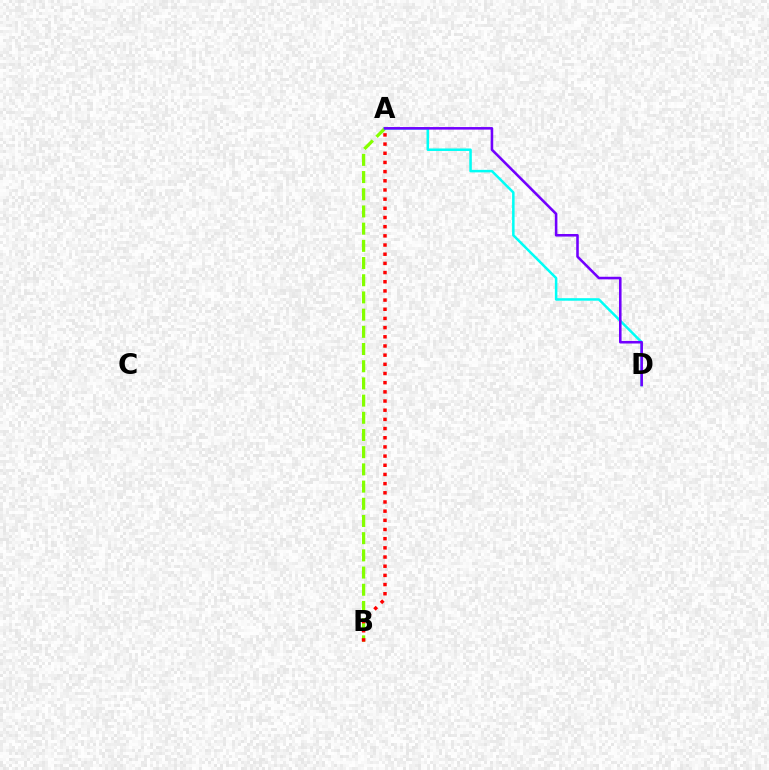{('A', 'B'): [{'color': '#84ff00', 'line_style': 'dashed', 'thickness': 2.34}, {'color': '#ff0000', 'line_style': 'dotted', 'thickness': 2.49}], ('A', 'D'): [{'color': '#00fff6', 'line_style': 'solid', 'thickness': 1.81}, {'color': '#7200ff', 'line_style': 'solid', 'thickness': 1.85}]}